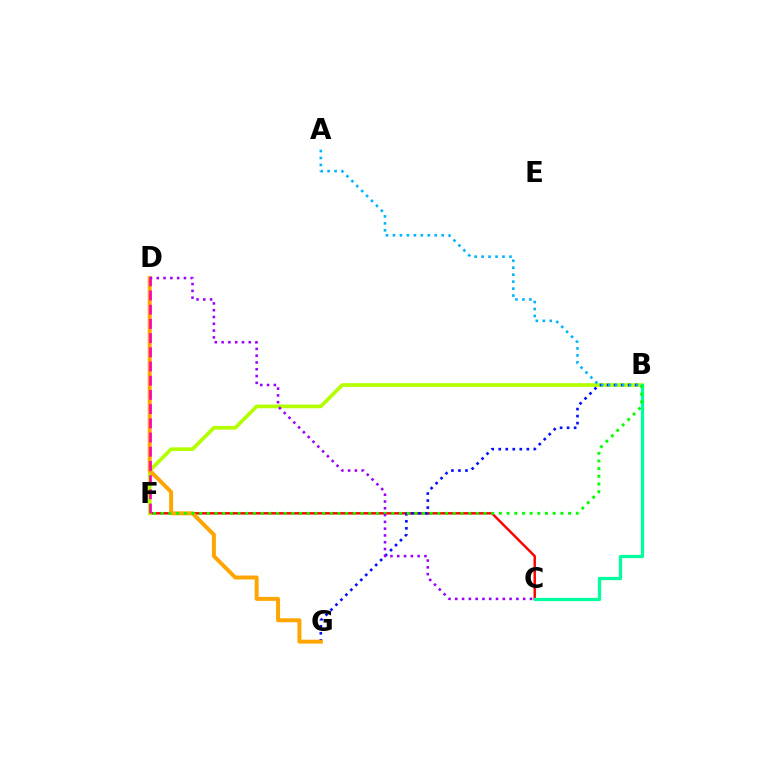{('C', 'F'): [{'color': '#ff0000', 'line_style': 'solid', 'thickness': 1.76}], ('B', 'F'): [{'color': '#b3ff00', 'line_style': 'solid', 'thickness': 2.66}, {'color': '#08ff00', 'line_style': 'dotted', 'thickness': 2.09}], ('B', 'G'): [{'color': '#0010ff', 'line_style': 'dotted', 'thickness': 1.91}], ('A', 'B'): [{'color': '#00b5ff', 'line_style': 'dotted', 'thickness': 1.89}], ('B', 'C'): [{'color': '#00ff9d', 'line_style': 'solid', 'thickness': 2.34}], ('D', 'G'): [{'color': '#ffa500', 'line_style': 'solid', 'thickness': 2.85}], ('C', 'D'): [{'color': '#9b00ff', 'line_style': 'dotted', 'thickness': 1.84}], ('D', 'F'): [{'color': '#ff00bd', 'line_style': 'dashed', 'thickness': 1.93}]}